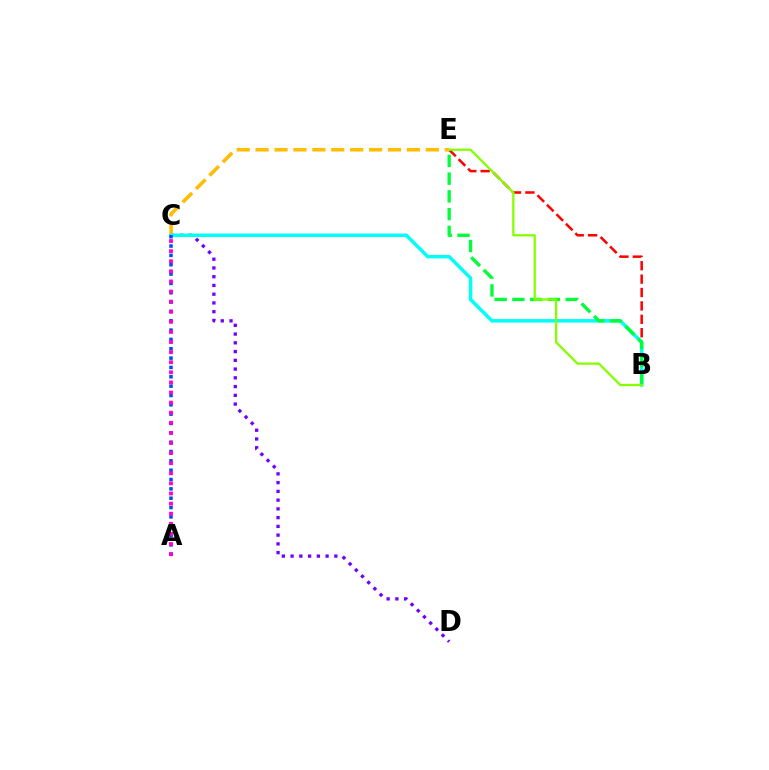{('C', 'D'): [{'color': '#7200ff', 'line_style': 'dotted', 'thickness': 2.38}], ('B', 'E'): [{'color': '#ff0000', 'line_style': 'dashed', 'thickness': 1.82}, {'color': '#00ff39', 'line_style': 'dashed', 'thickness': 2.41}, {'color': '#84ff00', 'line_style': 'solid', 'thickness': 1.64}], ('C', 'E'): [{'color': '#ffbd00', 'line_style': 'dashed', 'thickness': 2.57}], ('B', 'C'): [{'color': '#00fff6', 'line_style': 'solid', 'thickness': 2.51}], ('A', 'C'): [{'color': '#004bff', 'line_style': 'dotted', 'thickness': 2.54}, {'color': '#ff00cf', 'line_style': 'dotted', 'thickness': 2.74}]}